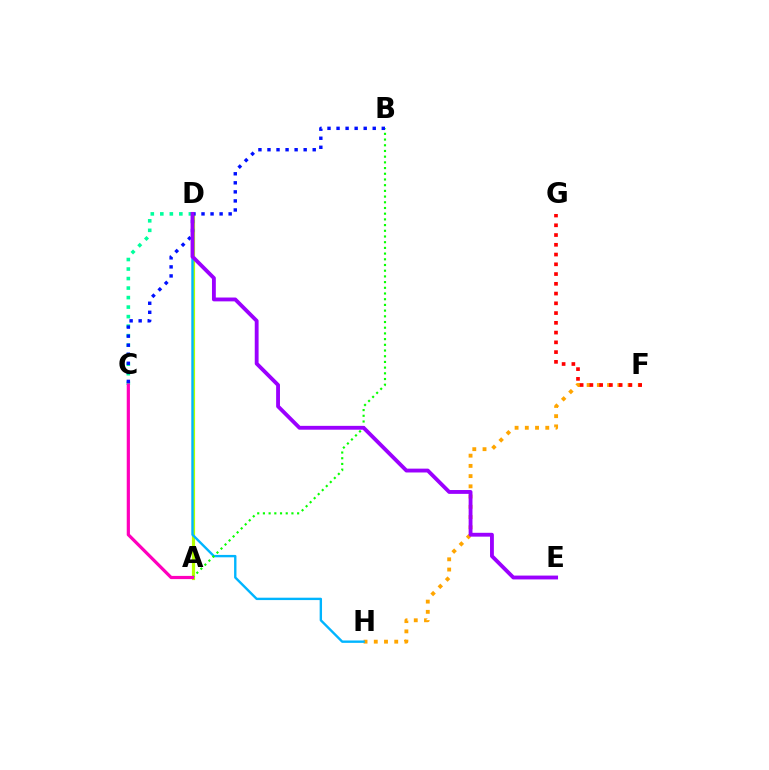{('A', 'D'): [{'color': '#b3ff00', 'line_style': 'solid', 'thickness': 2.28}], ('F', 'H'): [{'color': '#ffa500', 'line_style': 'dotted', 'thickness': 2.78}], ('C', 'D'): [{'color': '#00ff9d', 'line_style': 'dotted', 'thickness': 2.58}], ('D', 'H'): [{'color': '#00b5ff', 'line_style': 'solid', 'thickness': 1.72}], ('F', 'G'): [{'color': '#ff0000', 'line_style': 'dotted', 'thickness': 2.65}], ('A', 'B'): [{'color': '#08ff00', 'line_style': 'dotted', 'thickness': 1.55}], ('A', 'C'): [{'color': '#ff00bd', 'line_style': 'solid', 'thickness': 2.3}], ('B', 'C'): [{'color': '#0010ff', 'line_style': 'dotted', 'thickness': 2.46}], ('D', 'E'): [{'color': '#9b00ff', 'line_style': 'solid', 'thickness': 2.77}]}